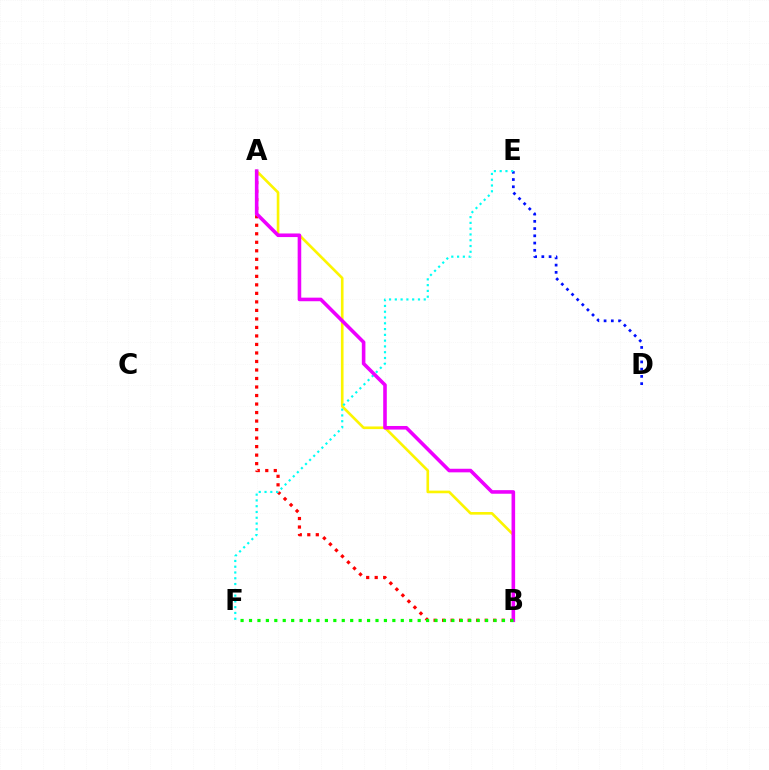{('A', 'B'): [{'color': '#ff0000', 'line_style': 'dotted', 'thickness': 2.31}, {'color': '#fcf500', 'line_style': 'solid', 'thickness': 1.9}, {'color': '#ee00ff', 'line_style': 'solid', 'thickness': 2.58}], ('D', 'E'): [{'color': '#0010ff', 'line_style': 'dotted', 'thickness': 1.97}], ('E', 'F'): [{'color': '#00fff6', 'line_style': 'dotted', 'thickness': 1.57}], ('B', 'F'): [{'color': '#08ff00', 'line_style': 'dotted', 'thickness': 2.29}]}